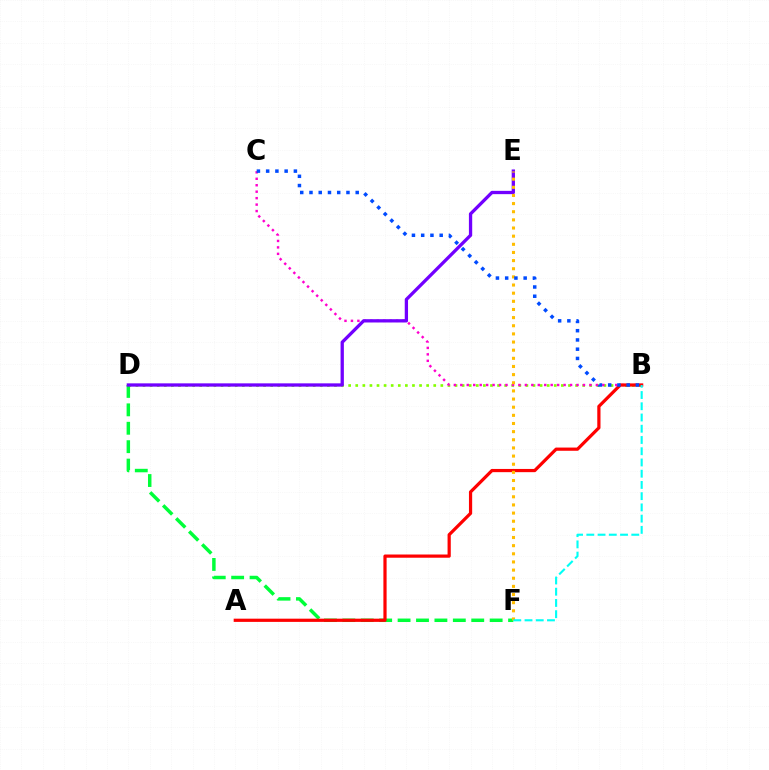{('B', 'D'): [{'color': '#84ff00', 'line_style': 'dotted', 'thickness': 1.93}], ('B', 'C'): [{'color': '#ff00cf', 'line_style': 'dotted', 'thickness': 1.75}, {'color': '#004bff', 'line_style': 'dotted', 'thickness': 2.51}], ('D', 'F'): [{'color': '#00ff39', 'line_style': 'dashed', 'thickness': 2.5}], ('D', 'E'): [{'color': '#7200ff', 'line_style': 'solid', 'thickness': 2.37}], ('A', 'B'): [{'color': '#ff0000', 'line_style': 'solid', 'thickness': 2.31}], ('E', 'F'): [{'color': '#ffbd00', 'line_style': 'dotted', 'thickness': 2.21}], ('B', 'F'): [{'color': '#00fff6', 'line_style': 'dashed', 'thickness': 1.53}]}